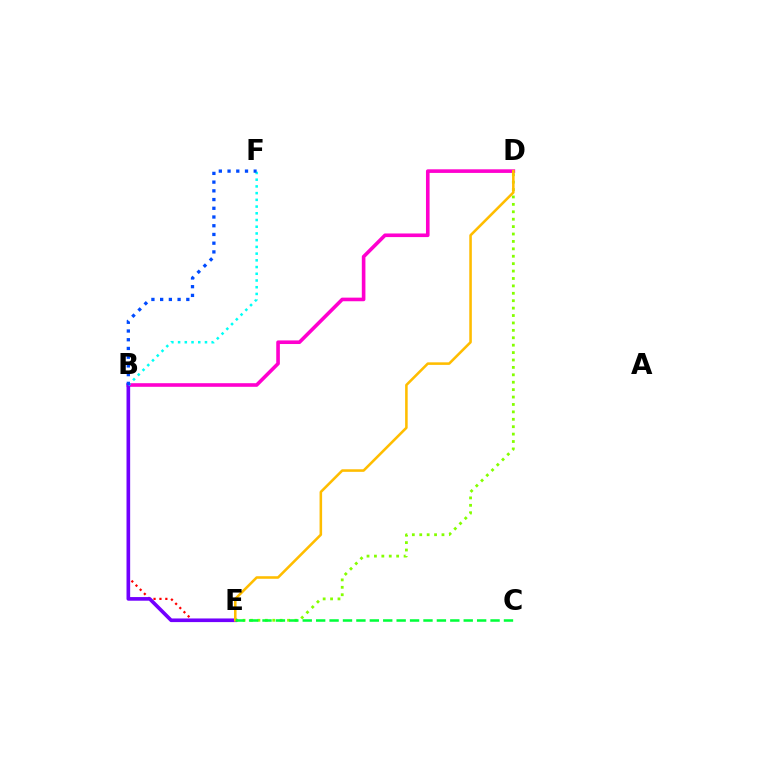{('B', 'D'): [{'color': '#ff00cf', 'line_style': 'solid', 'thickness': 2.6}], ('B', 'E'): [{'color': '#ff0000', 'line_style': 'dotted', 'thickness': 1.6}, {'color': '#7200ff', 'line_style': 'solid', 'thickness': 2.62}], ('D', 'E'): [{'color': '#84ff00', 'line_style': 'dotted', 'thickness': 2.01}, {'color': '#ffbd00', 'line_style': 'solid', 'thickness': 1.84}], ('B', 'F'): [{'color': '#00fff6', 'line_style': 'dotted', 'thickness': 1.83}, {'color': '#004bff', 'line_style': 'dotted', 'thickness': 2.37}], ('C', 'E'): [{'color': '#00ff39', 'line_style': 'dashed', 'thickness': 1.82}]}